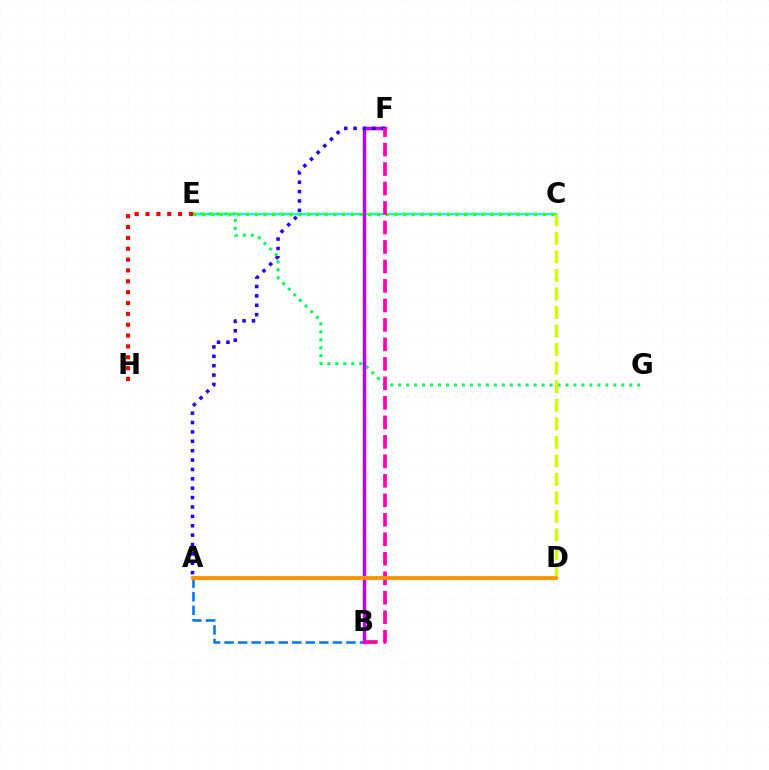{('C', 'E'): [{'color': '#00fff6', 'line_style': 'solid', 'thickness': 1.69}, {'color': '#3dff00', 'line_style': 'dotted', 'thickness': 2.37}], ('E', 'G'): [{'color': '#00ff5c', 'line_style': 'dotted', 'thickness': 2.16}], ('E', 'H'): [{'color': '#ff0000', 'line_style': 'dotted', 'thickness': 2.95}], ('C', 'D'): [{'color': '#d1ff00', 'line_style': 'dashed', 'thickness': 2.52}], ('A', 'B'): [{'color': '#0074ff', 'line_style': 'dashed', 'thickness': 1.84}], ('B', 'F'): [{'color': '#b900ff', 'line_style': 'solid', 'thickness': 2.51}, {'color': '#ff00ac', 'line_style': 'dashed', 'thickness': 2.65}], ('A', 'F'): [{'color': '#2500ff', 'line_style': 'dotted', 'thickness': 2.55}], ('A', 'D'): [{'color': '#ff9400', 'line_style': 'solid', 'thickness': 2.78}]}